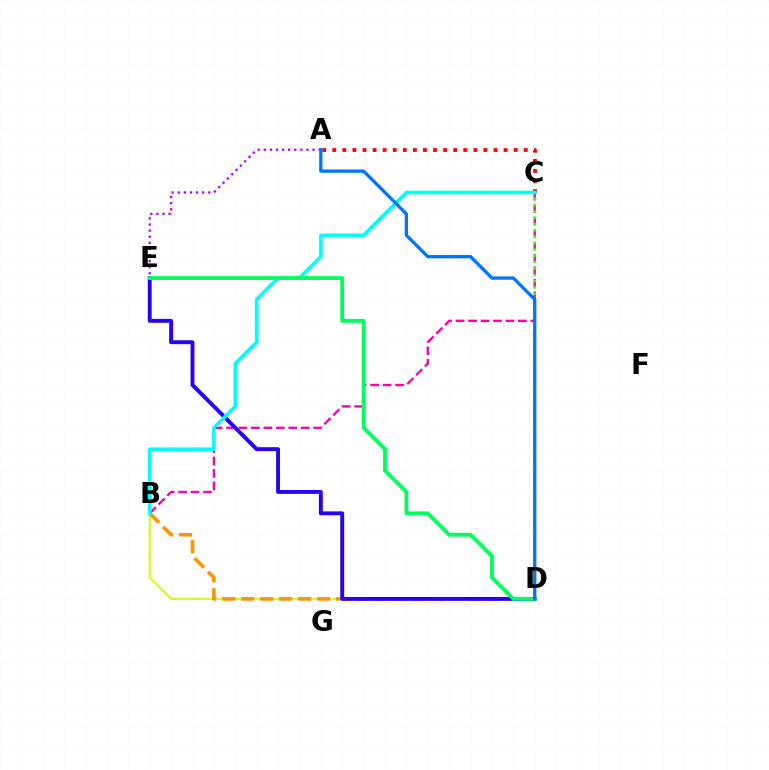{('B', 'D'): [{'color': '#d1ff00', 'line_style': 'solid', 'thickness': 1.51}, {'color': '#ff9400', 'line_style': 'dashed', 'thickness': 2.58}], ('B', 'C'): [{'color': '#ff00ac', 'line_style': 'dashed', 'thickness': 1.69}, {'color': '#00fff6', 'line_style': 'solid', 'thickness': 2.57}], ('A', 'E'): [{'color': '#b900ff', 'line_style': 'dotted', 'thickness': 1.66}], ('C', 'D'): [{'color': '#3dff00', 'line_style': 'dotted', 'thickness': 1.72}], ('A', 'C'): [{'color': '#ff0000', 'line_style': 'dotted', 'thickness': 2.74}], ('D', 'E'): [{'color': '#2500ff', 'line_style': 'solid', 'thickness': 2.8}, {'color': '#00ff5c', 'line_style': 'solid', 'thickness': 2.76}], ('A', 'D'): [{'color': '#0074ff', 'line_style': 'solid', 'thickness': 2.37}]}